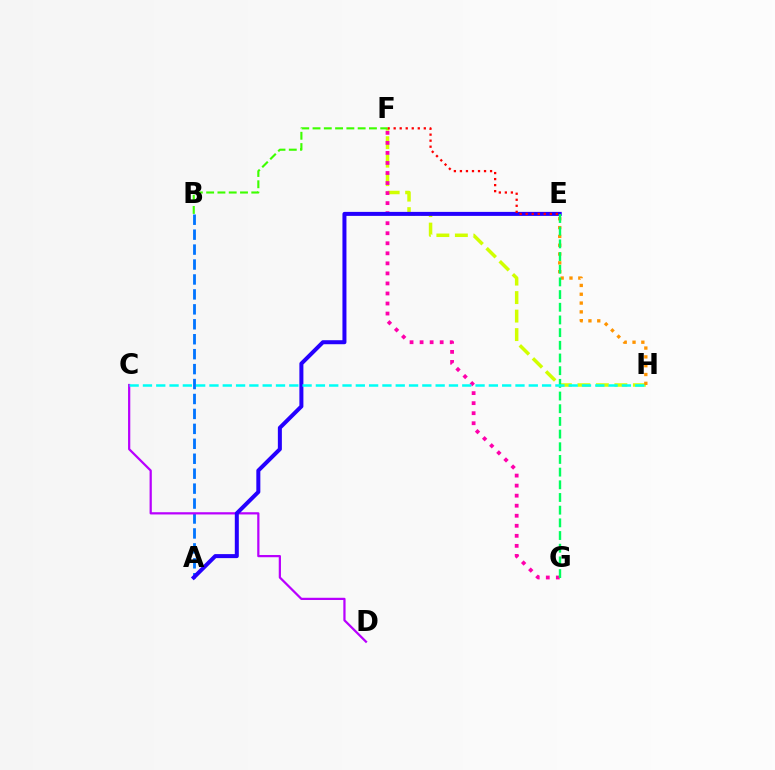{('F', 'H'): [{'color': '#d1ff00', 'line_style': 'dashed', 'thickness': 2.51}], ('A', 'B'): [{'color': '#0074ff', 'line_style': 'dashed', 'thickness': 2.03}], ('C', 'D'): [{'color': '#b900ff', 'line_style': 'solid', 'thickness': 1.61}], ('F', 'G'): [{'color': '#ff00ac', 'line_style': 'dotted', 'thickness': 2.73}], ('A', 'E'): [{'color': '#2500ff', 'line_style': 'solid', 'thickness': 2.89}], ('E', 'H'): [{'color': '#ff9400', 'line_style': 'dotted', 'thickness': 2.4}], ('E', 'G'): [{'color': '#00ff5c', 'line_style': 'dashed', 'thickness': 1.72}], ('E', 'F'): [{'color': '#ff0000', 'line_style': 'dotted', 'thickness': 1.64}], ('C', 'H'): [{'color': '#00fff6', 'line_style': 'dashed', 'thickness': 1.81}], ('B', 'F'): [{'color': '#3dff00', 'line_style': 'dashed', 'thickness': 1.53}]}